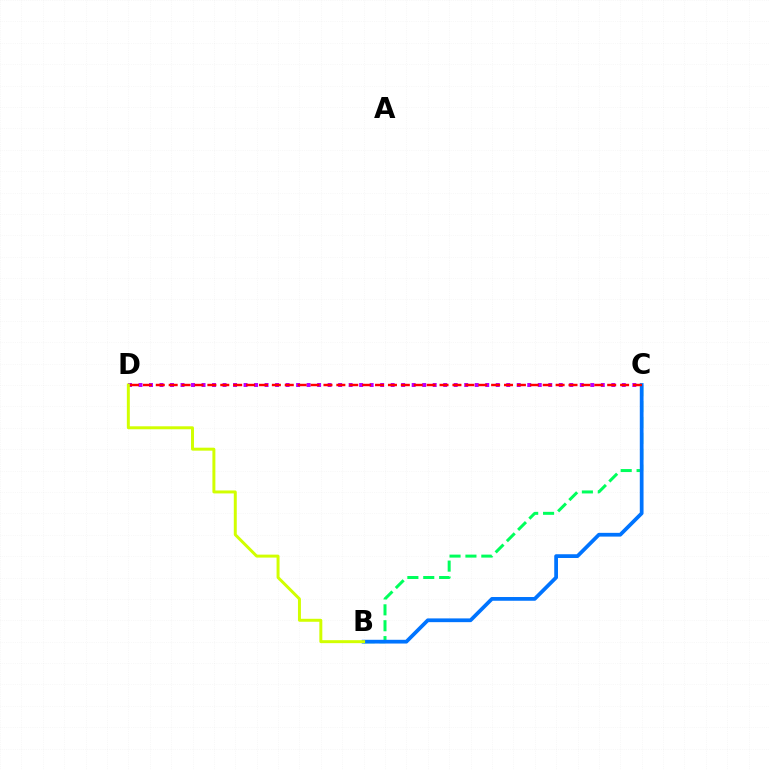{('B', 'C'): [{'color': '#00ff5c', 'line_style': 'dashed', 'thickness': 2.16}, {'color': '#0074ff', 'line_style': 'solid', 'thickness': 2.7}], ('C', 'D'): [{'color': '#b900ff', 'line_style': 'dotted', 'thickness': 2.85}, {'color': '#ff0000', 'line_style': 'dashed', 'thickness': 1.75}], ('B', 'D'): [{'color': '#d1ff00', 'line_style': 'solid', 'thickness': 2.14}]}